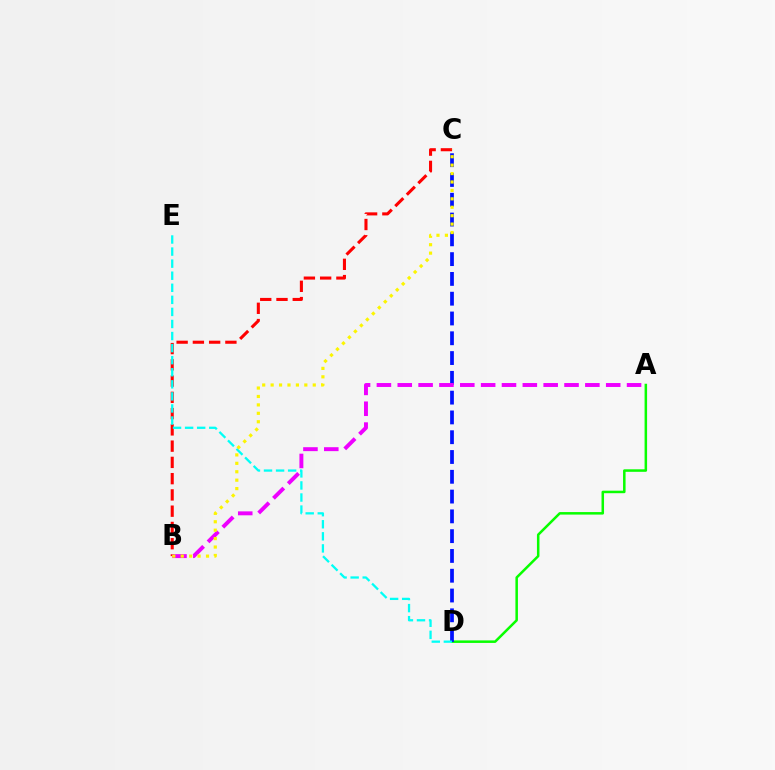{('A', 'D'): [{'color': '#08ff00', 'line_style': 'solid', 'thickness': 1.81}], ('B', 'C'): [{'color': '#ff0000', 'line_style': 'dashed', 'thickness': 2.21}, {'color': '#fcf500', 'line_style': 'dotted', 'thickness': 2.29}], ('C', 'D'): [{'color': '#0010ff', 'line_style': 'dashed', 'thickness': 2.69}], ('A', 'B'): [{'color': '#ee00ff', 'line_style': 'dashed', 'thickness': 2.83}], ('D', 'E'): [{'color': '#00fff6', 'line_style': 'dashed', 'thickness': 1.64}]}